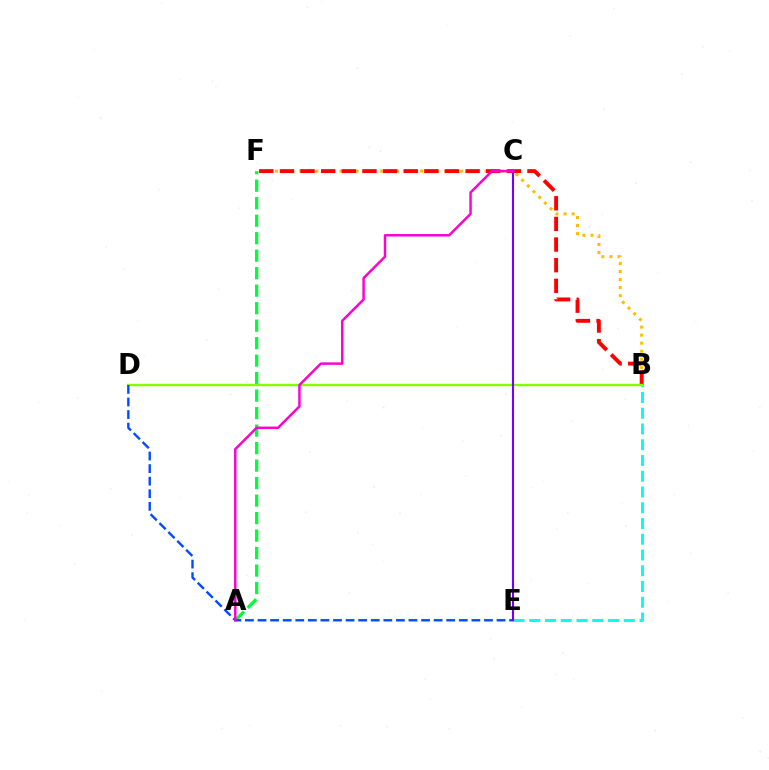{('B', 'E'): [{'color': '#00fff6', 'line_style': 'dashed', 'thickness': 2.14}], ('A', 'F'): [{'color': '#00ff39', 'line_style': 'dashed', 'thickness': 2.38}], ('B', 'F'): [{'color': '#ffbd00', 'line_style': 'dotted', 'thickness': 2.19}, {'color': '#ff0000', 'line_style': 'dashed', 'thickness': 2.8}], ('B', 'D'): [{'color': '#84ff00', 'line_style': 'solid', 'thickness': 1.72}], ('D', 'E'): [{'color': '#004bff', 'line_style': 'dashed', 'thickness': 1.71}], ('C', 'E'): [{'color': '#7200ff', 'line_style': 'solid', 'thickness': 1.53}], ('A', 'C'): [{'color': '#ff00cf', 'line_style': 'solid', 'thickness': 1.78}]}